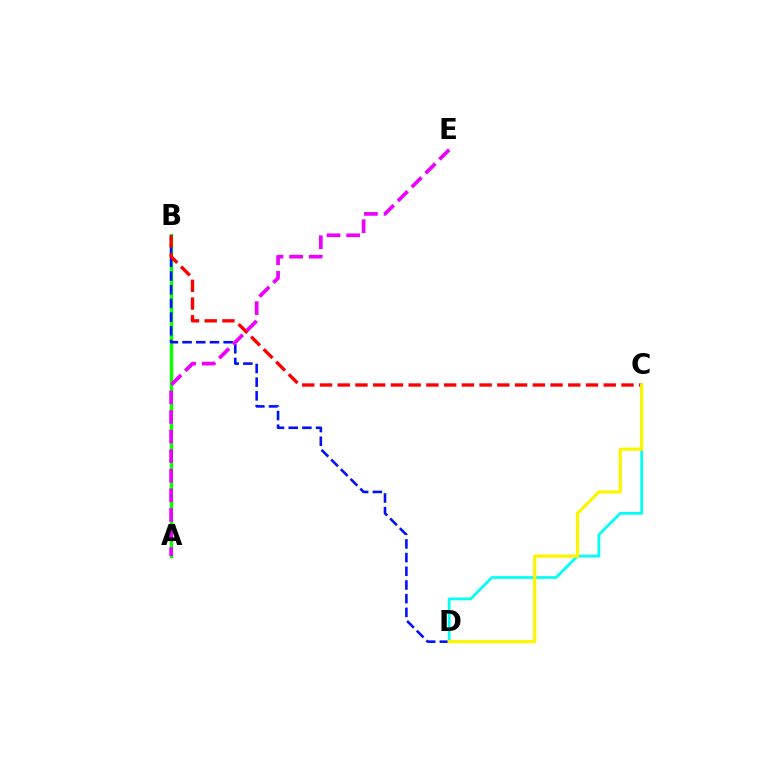{('C', 'D'): [{'color': '#00fff6', 'line_style': 'solid', 'thickness': 1.99}, {'color': '#fcf500', 'line_style': 'solid', 'thickness': 2.32}], ('A', 'B'): [{'color': '#08ff00', 'line_style': 'solid', 'thickness': 2.45}], ('B', 'D'): [{'color': '#0010ff', 'line_style': 'dashed', 'thickness': 1.86}], ('B', 'C'): [{'color': '#ff0000', 'line_style': 'dashed', 'thickness': 2.41}], ('A', 'E'): [{'color': '#ee00ff', 'line_style': 'dashed', 'thickness': 2.66}]}